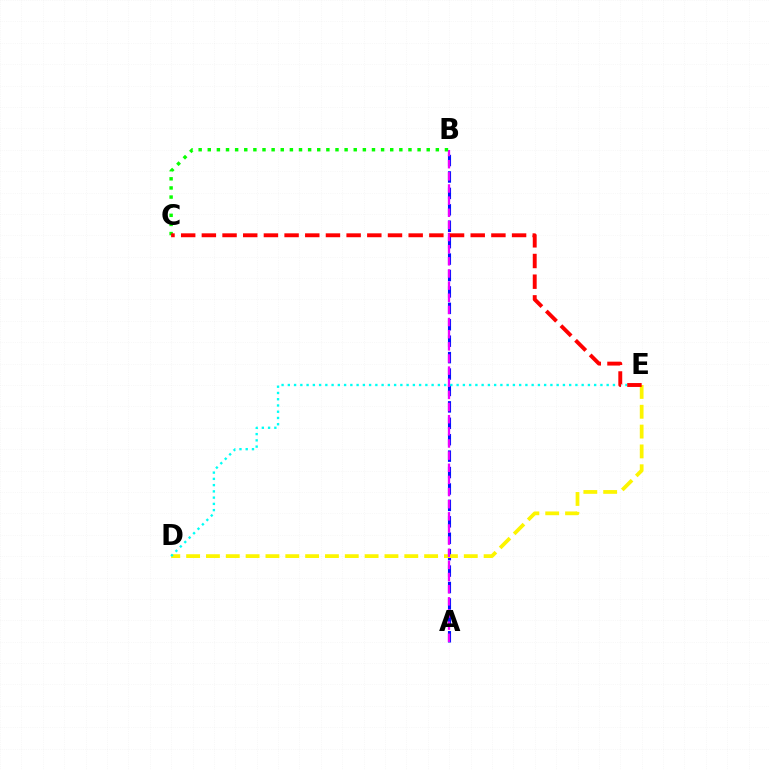{('A', 'B'): [{'color': '#0010ff', 'line_style': 'dashed', 'thickness': 2.23}, {'color': '#ee00ff', 'line_style': 'dashed', 'thickness': 1.65}], ('D', 'E'): [{'color': '#fcf500', 'line_style': 'dashed', 'thickness': 2.69}, {'color': '#00fff6', 'line_style': 'dotted', 'thickness': 1.7}], ('B', 'C'): [{'color': '#08ff00', 'line_style': 'dotted', 'thickness': 2.48}], ('C', 'E'): [{'color': '#ff0000', 'line_style': 'dashed', 'thickness': 2.81}]}